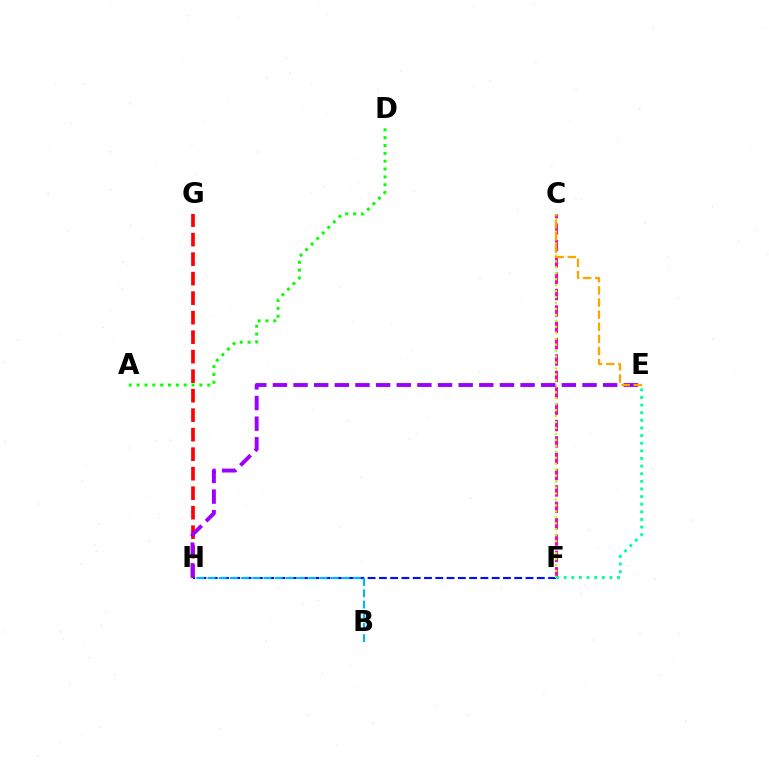{('A', 'D'): [{'color': '#08ff00', 'line_style': 'dotted', 'thickness': 2.13}], ('G', 'H'): [{'color': '#ff0000', 'line_style': 'dashed', 'thickness': 2.65}], ('C', 'F'): [{'color': '#ff00bd', 'line_style': 'dashed', 'thickness': 2.22}, {'color': '#b3ff00', 'line_style': 'dotted', 'thickness': 1.62}], ('F', 'H'): [{'color': '#0010ff', 'line_style': 'dashed', 'thickness': 1.53}], ('B', 'H'): [{'color': '#00b5ff', 'line_style': 'dashed', 'thickness': 1.52}], ('E', 'F'): [{'color': '#00ff9d', 'line_style': 'dotted', 'thickness': 2.07}], ('E', 'H'): [{'color': '#9b00ff', 'line_style': 'dashed', 'thickness': 2.8}], ('C', 'E'): [{'color': '#ffa500', 'line_style': 'dashed', 'thickness': 1.65}]}